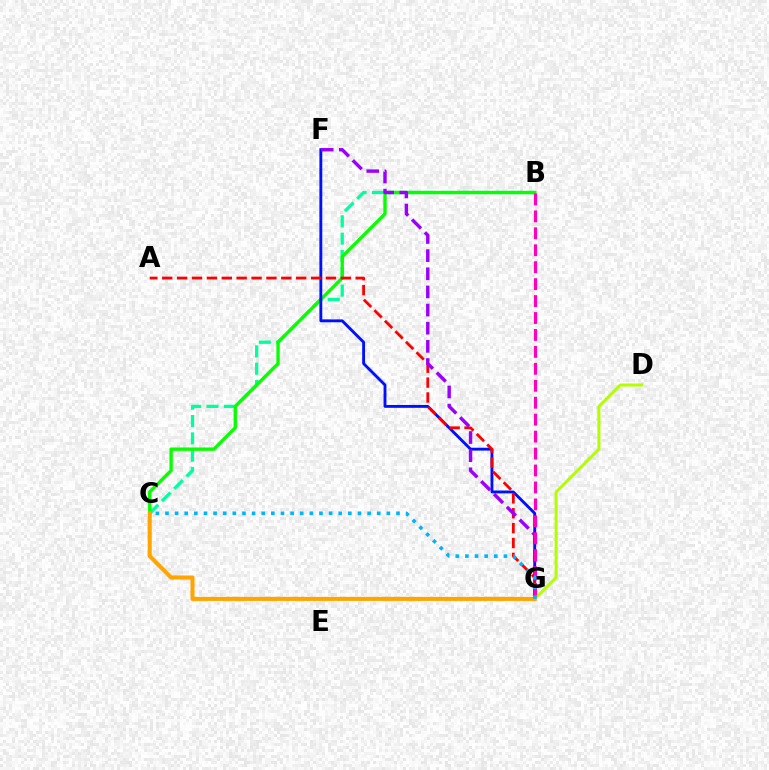{('B', 'C'): [{'color': '#00ff9d', 'line_style': 'dashed', 'thickness': 2.35}, {'color': '#08ff00', 'line_style': 'solid', 'thickness': 2.41}], ('D', 'G'): [{'color': '#b3ff00', 'line_style': 'solid', 'thickness': 2.18}], ('F', 'G'): [{'color': '#0010ff', 'line_style': 'solid', 'thickness': 2.07}, {'color': '#9b00ff', 'line_style': 'dashed', 'thickness': 2.47}], ('A', 'G'): [{'color': '#ff0000', 'line_style': 'dashed', 'thickness': 2.02}], ('B', 'G'): [{'color': '#ff00bd', 'line_style': 'dashed', 'thickness': 2.3}], ('C', 'G'): [{'color': '#ffa500', 'line_style': 'solid', 'thickness': 2.9}, {'color': '#00b5ff', 'line_style': 'dotted', 'thickness': 2.62}]}